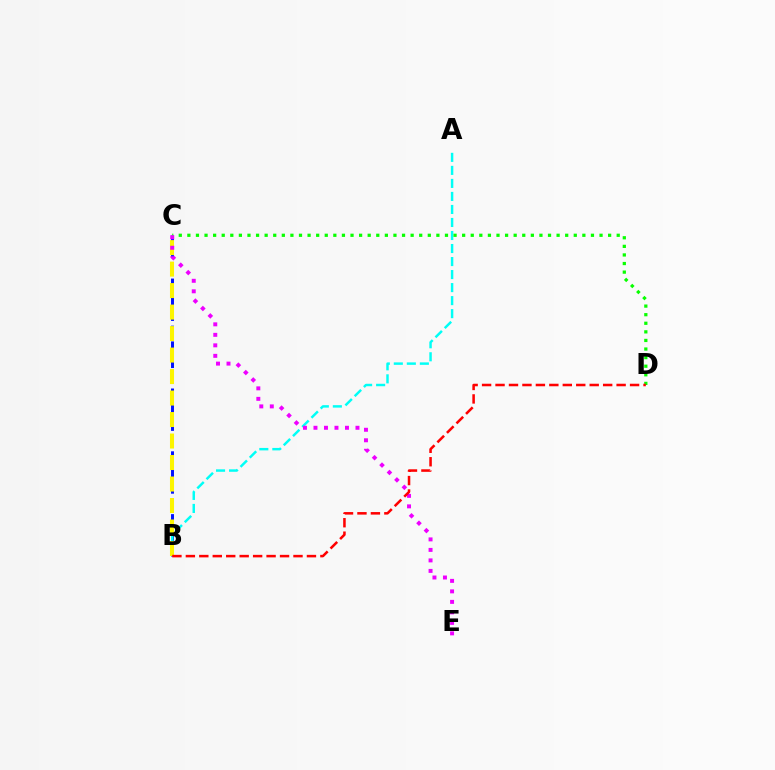{('B', 'C'): [{'color': '#0010ff', 'line_style': 'dashed', 'thickness': 2.13}, {'color': '#fcf500', 'line_style': 'dashed', 'thickness': 2.92}], ('A', 'B'): [{'color': '#00fff6', 'line_style': 'dashed', 'thickness': 1.77}], ('C', 'D'): [{'color': '#08ff00', 'line_style': 'dotted', 'thickness': 2.33}], ('C', 'E'): [{'color': '#ee00ff', 'line_style': 'dotted', 'thickness': 2.85}], ('B', 'D'): [{'color': '#ff0000', 'line_style': 'dashed', 'thickness': 1.83}]}